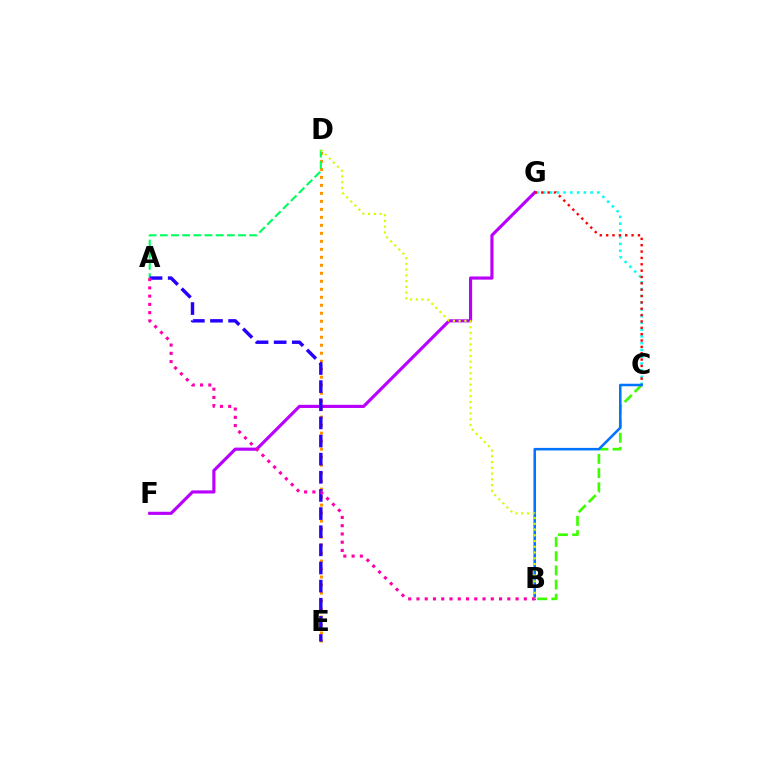{('D', 'E'): [{'color': '#ff9400', 'line_style': 'dotted', 'thickness': 2.17}], ('A', 'D'): [{'color': '#00ff5c', 'line_style': 'dashed', 'thickness': 1.52}], ('C', 'G'): [{'color': '#00fff6', 'line_style': 'dotted', 'thickness': 1.84}, {'color': '#ff0000', 'line_style': 'dotted', 'thickness': 1.73}], ('B', 'C'): [{'color': '#3dff00', 'line_style': 'dashed', 'thickness': 1.93}, {'color': '#0074ff', 'line_style': 'solid', 'thickness': 1.83}], ('F', 'G'): [{'color': '#b900ff', 'line_style': 'solid', 'thickness': 2.26}], ('B', 'D'): [{'color': '#d1ff00', 'line_style': 'dotted', 'thickness': 1.56}], ('A', 'E'): [{'color': '#2500ff', 'line_style': 'dashed', 'thickness': 2.46}], ('A', 'B'): [{'color': '#ff00ac', 'line_style': 'dotted', 'thickness': 2.24}]}